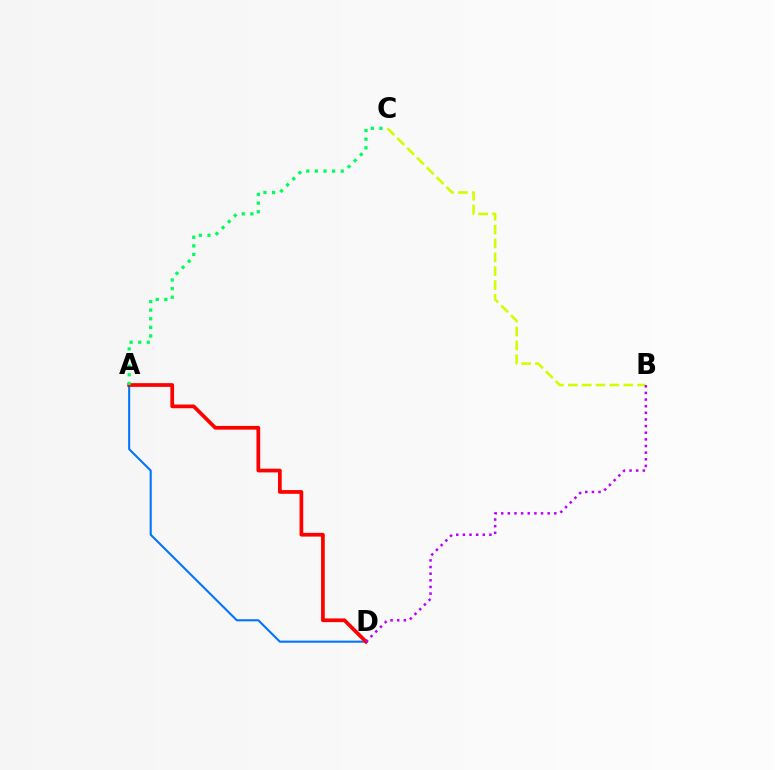{('A', 'D'): [{'color': '#0074ff', 'line_style': 'solid', 'thickness': 1.5}, {'color': '#ff0000', 'line_style': 'solid', 'thickness': 2.68}], ('B', 'C'): [{'color': '#d1ff00', 'line_style': 'dashed', 'thickness': 1.88}], ('B', 'D'): [{'color': '#b900ff', 'line_style': 'dotted', 'thickness': 1.8}], ('A', 'C'): [{'color': '#00ff5c', 'line_style': 'dotted', 'thickness': 2.34}]}